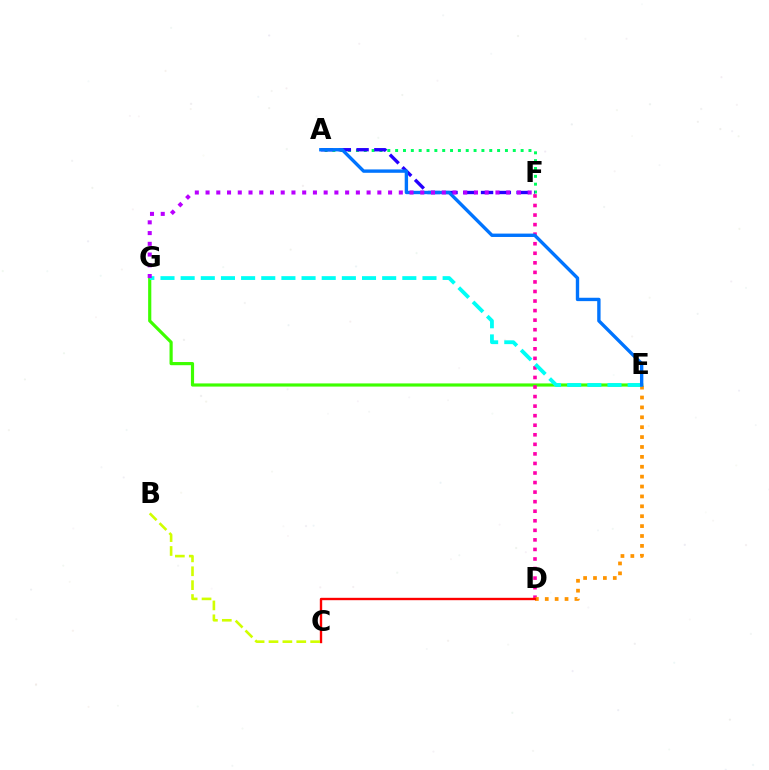{('E', 'G'): [{'color': '#3dff00', 'line_style': 'solid', 'thickness': 2.28}, {'color': '#00fff6', 'line_style': 'dashed', 'thickness': 2.74}], ('A', 'F'): [{'color': '#00ff5c', 'line_style': 'dotted', 'thickness': 2.13}, {'color': '#2500ff', 'line_style': 'dashed', 'thickness': 2.41}], ('D', 'F'): [{'color': '#ff00ac', 'line_style': 'dotted', 'thickness': 2.6}], ('D', 'E'): [{'color': '#ff9400', 'line_style': 'dotted', 'thickness': 2.69}], ('C', 'D'): [{'color': '#ff0000', 'line_style': 'solid', 'thickness': 1.71}], ('A', 'E'): [{'color': '#0074ff', 'line_style': 'solid', 'thickness': 2.43}], ('F', 'G'): [{'color': '#b900ff', 'line_style': 'dotted', 'thickness': 2.92}], ('B', 'C'): [{'color': '#d1ff00', 'line_style': 'dashed', 'thickness': 1.89}]}